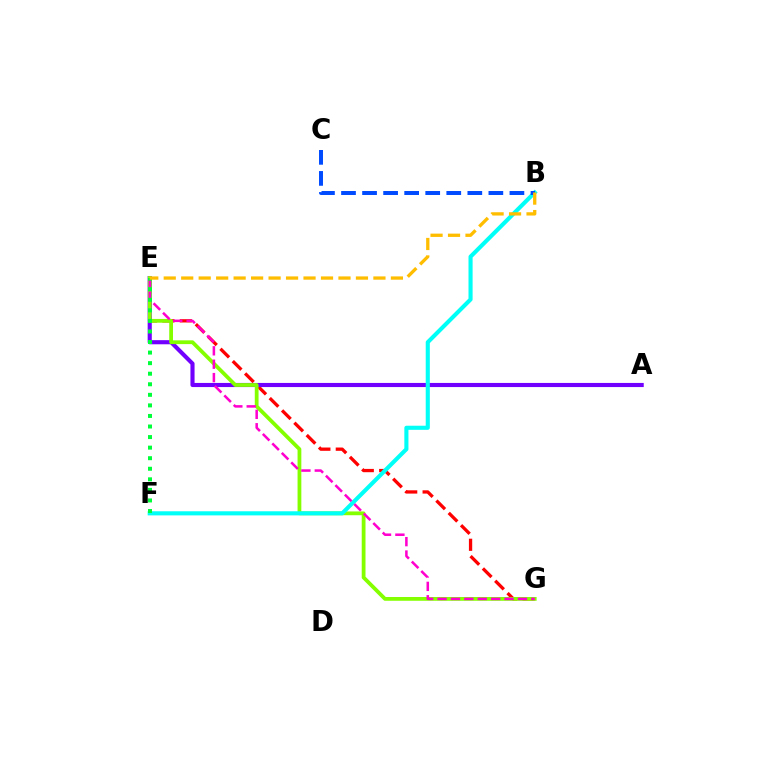{('E', 'G'): [{'color': '#ff0000', 'line_style': 'dashed', 'thickness': 2.37}, {'color': '#84ff00', 'line_style': 'solid', 'thickness': 2.72}, {'color': '#ff00cf', 'line_style': 'dashed', 'thickness': 1.82}], ('A', 'E'): [{'color': '#7200ff', 'line_style': 'solid', 'thickness': 2.97}], ('B', 'F'): [{'color': '#00fff6', 'line_style': 'solid', 'thickness': 2.95}], ('B', 'C'): [{'color': '#004bff', 'line_style': 'dashed', 'thickness': 2.86}], ('E', 'F'): [{'color': '#00ff39', 'line_style': 'dotted', 'thickness': 2.87}], ('B', 'E'): [{'color': '#ffbd00', 'line_style': 'dashed', 'thickness': 2.37}]}